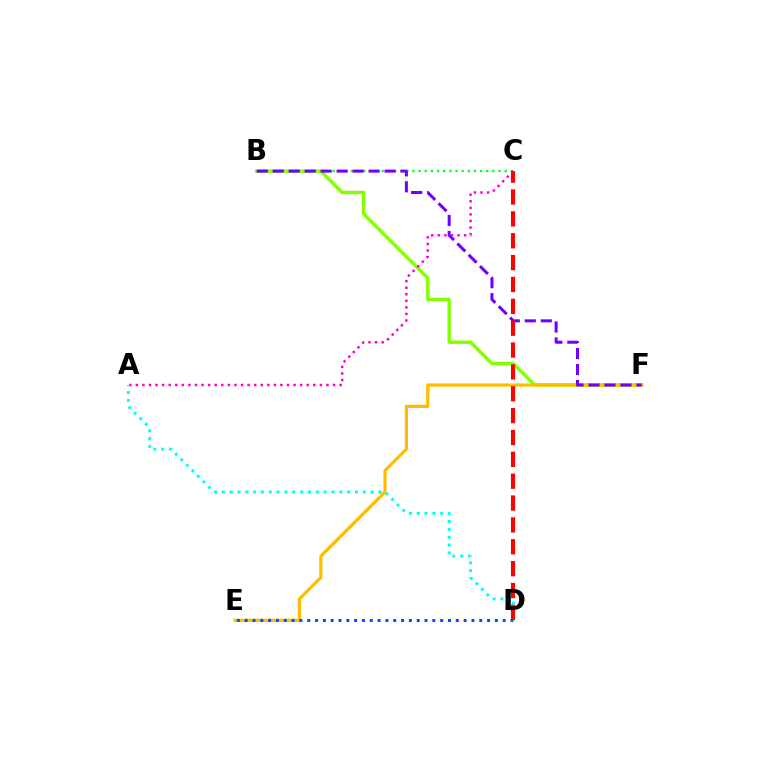{('B', 'C'): [{'color': '#00ff39', 'line_style': 'dotted', 'thickness': 1.67}], ('B', 'F'): [{'color': '#84ff00', 'line_style': 'solid', 'thickness': 2.45}, {'color': '#7200ff', 'line_style': 'dashed', 'thickness': 2.17}], ('E', 'F'): [{'color': '#ffbd00', 'line_style': 'solid', 'thickness': 2.31}], ('D', 'E'): [{'color': '#004bff', 'line_style': 'dotted', 'thickness': 2.12}], ('A', 'C'): [{'color': '#ff00cf', 'line_style': 'dotted', 'thickness': 1.79}], ('A', 'D'): [{'color': '#00fff6', 'line_style': 'dotted', 'thickness': 2.13}], ('C', 'D'): [{'color': '#ff0000', 'line_style': 'dashed', 'thickness': 2.97}]}